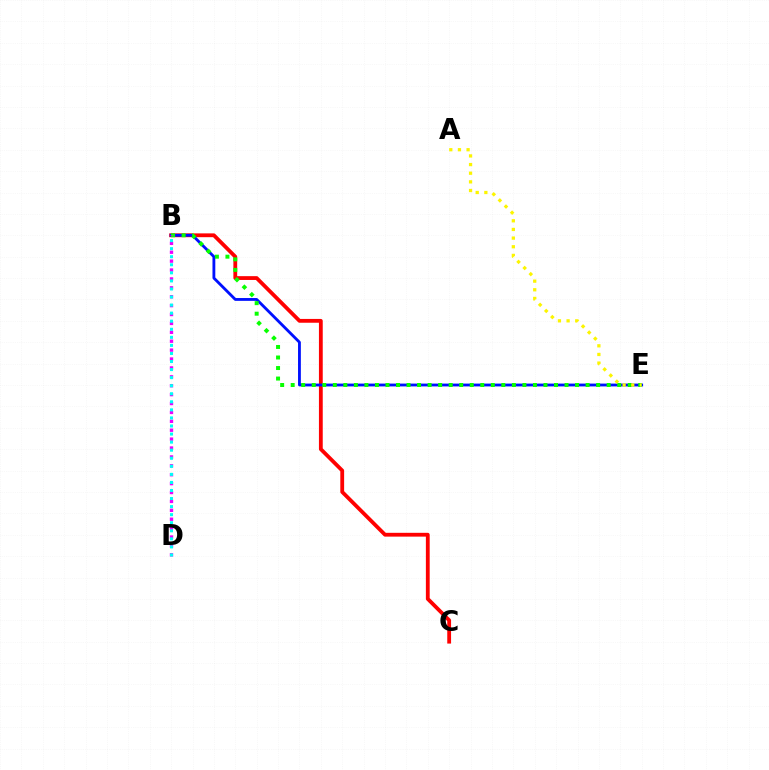{('B', 'C'): [{'color': '#ff0000', 'line_style': 'solid', 'thickness': 2.74}], ('B', 'E'): [{'color': '#0010ff', 'line_style': 'solid', 'thickness': 2.04}, {'color': '#08ff00', 'line_style': 'dotted', 'thickness': 2.86}], ('B', 'D'): [{'color': '#ee00ff', 'line_style': 'dotted', 'thickness': 2.42}, {'color': '#00fff6', 'line_style': 'dotted', 'thickness': 2.19}], ('A', 'E'): [{'color': '#fcf500', 'line_style': 'dotted', 'thickness': 2.35}]}